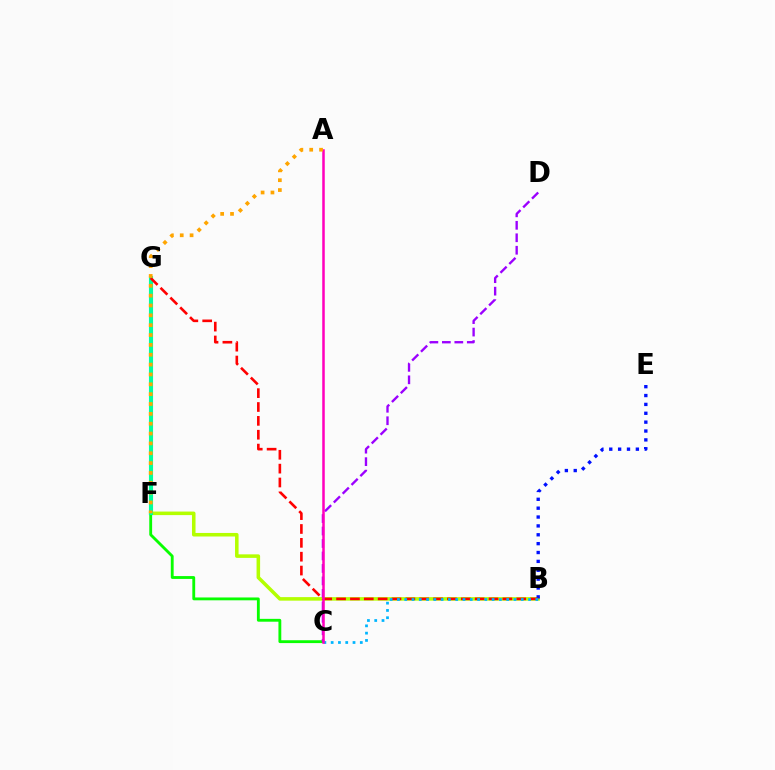{('B', 'F'): [{'color': '#b3ff00', 'line_style': 'solid', 'thickness': 2.55}], ('C', 'F'): [{'color': '#08ff00', 'line_style': 'solid', 'thickness': 2.05}], ('B', 'E'): [{'color': '#0010ff', 'line_style': 'dotted', 'thickness': 2.41}], ('F', 'G'): [{'color': '#00ff9d', 'line_style': 'solid', 'thickness': 2.96}], ('C', 'D'): [{'color': '#9b00ff', 'line_style': 'dashed', 'thickness': 1.69}], ('B', 'G'): [{'color': '#ff0000', 'line_style': 'dashed', 'thickness': 1.88}], ('B', 'C'): [{'color': '#00b5ff', 'line_style': 'dotted', 'thickness': 1.98}], ('A', 'C'): [{'color': '#ff00bd', 'line_style': 'solid', 'thickness': 1.82}], ('A', 'F'): [{'color': '#ffa500', 'line_style': 'dotted', 'thickness': 2.68}]}